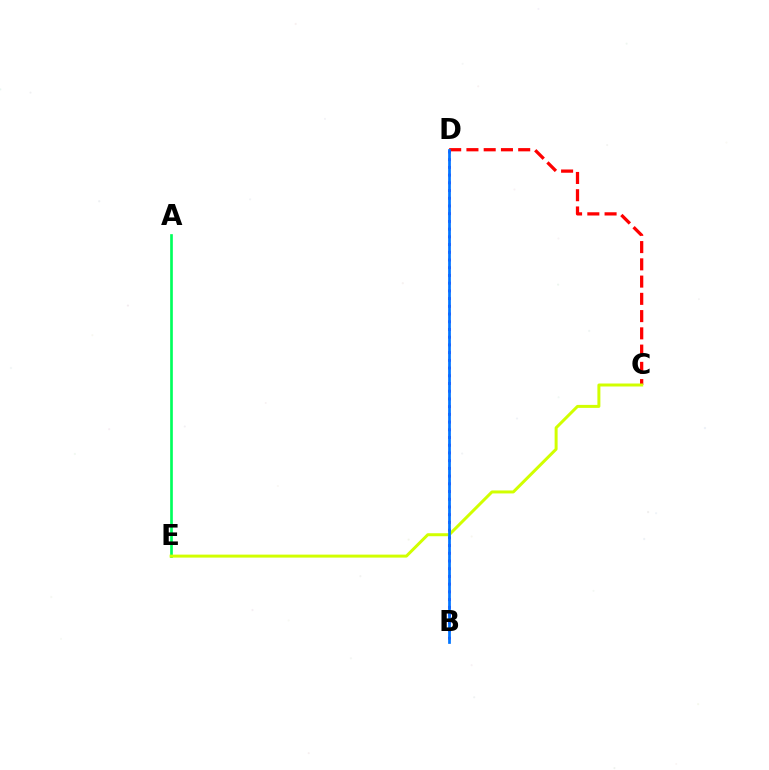{('B', 'D'): [{'color': '#b900ff', 'line_style': 'dotted', 'thickness': 2.1}, {'color': '#0074ff', 'line_style': 'solid', 'thickness': 1.96}], ('C', 'D'): [{'color': '#ff0000', 'line_style': 'dashed', 'thickness': 2.34}], ('A', 'E'): [{'color': '#00ff5c', 'line_style': 'solid', 'thickness': 1.93}], ('C', 'E'): [{'color': '#d1ff00', 'line_style': 'solid', 'thickness': 2.15}]}